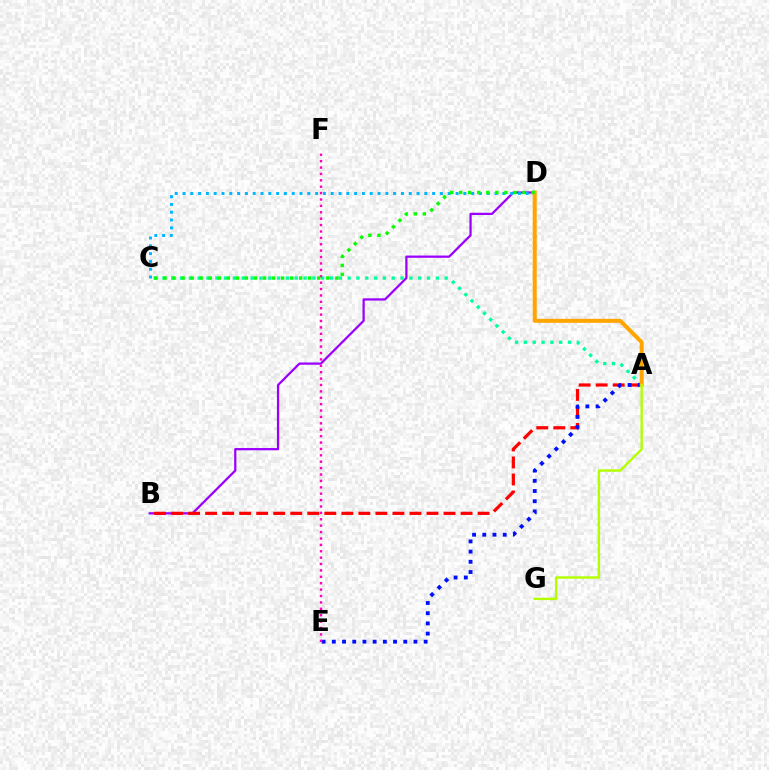{('B', 'D'): [{'color': '#9b00ff', 'line_style': 'solid', 'thickness': 1.62}], ('C', 'D'): [{'color': '#00b5ff', 'line_style': 'dotted', 'thickness': 2.12}, {'color': '#08ff00', 'line_style': 'dotted', 'thickness': 2.46}], ('A', 'C'): [{'color': '#00ff9d', 'line_style': 'dotted', 'thickness': 2.4}], ('A', 'B'): [{'color': '#ff0000', 'line_style': 'dashed', 'thickness': 2.31}], ('A', 'E'): [{'color': '#0010ff', 'line_style': 'dotted', 'thickness': 2.77}], ('E', 'F'): [{'color': '#ff00bd', 'line_style': 'dotted', 'thickness': 1.74}], ('A', 'D'): [{'color': '#ffa500', 'line_style': 'solid', 'thickness': 2.89}], ('A', 'G'): [{'color': '#b3ff00', 'line_style': 'solid', 'thickness': 1.73}]}